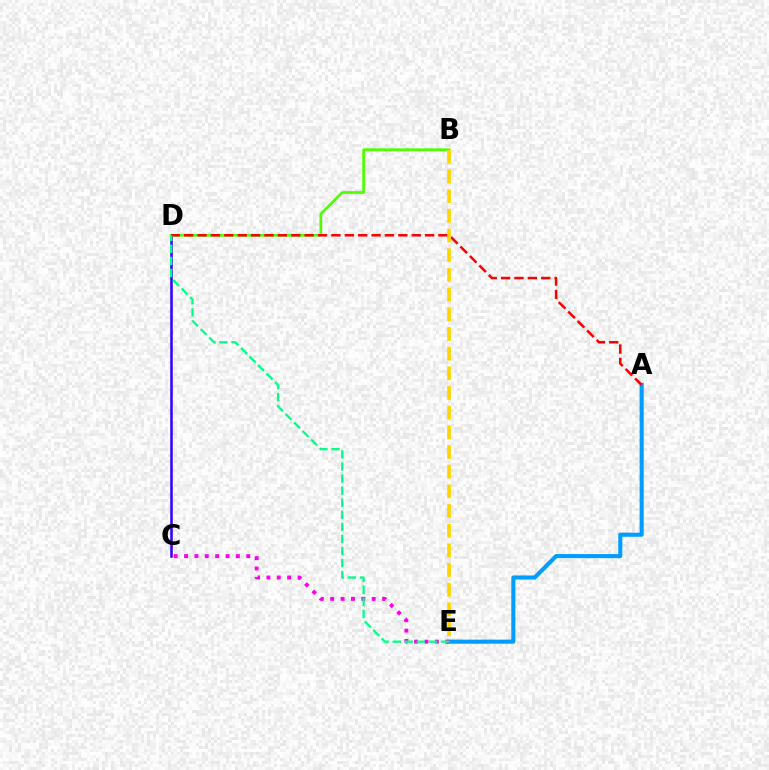{('A', 'E'): [{'color': '#009eff', 'line_style': 'solid', 'thickness': 2.94}], ('C', 'E'): [{'color': '#ff00ed', 'line_style': 'dotted', 'thickness': 2.82}], ('C', 'D'): [{'color': '#3700ff', 'line_style': 'solid', 'thickness': 1.85}], ('B', 'D'): [{'color': '#4fff00', 'line_style': 'solid', 'thickness': 1.95}], ('A', 'D'): [{'color': '#ff0000', 'line_style': 'dashed', 'thickness': 1.82}], ('D', 'E'): [{'color': '#00ff86', 'line_style': 'dashed', 'thickness': 1.64}], ('B', 'E'): [{'color': '#ffd500', 'line_style': 'dashed', 'thickness': 2.67}]}